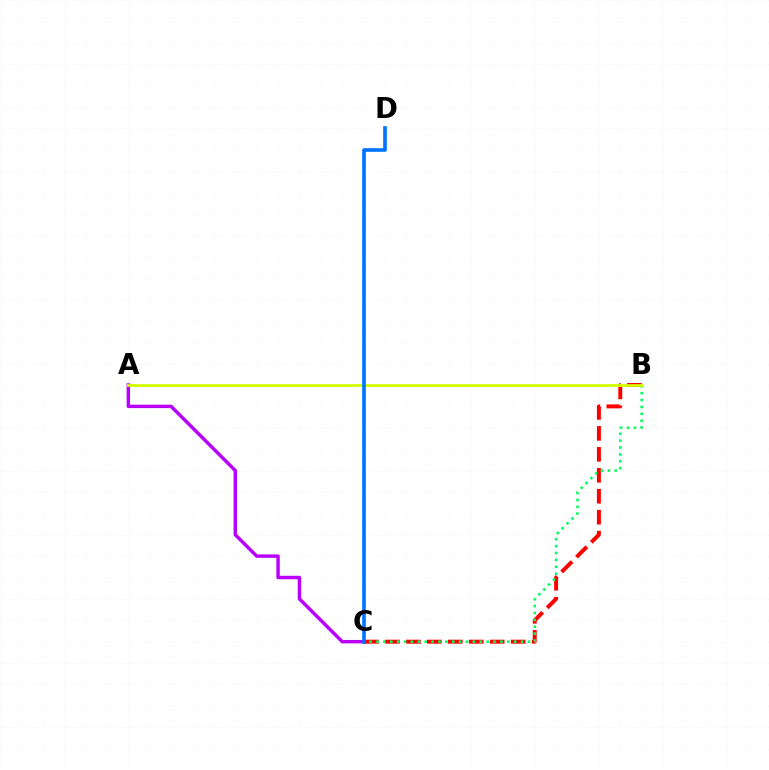{('A', 'C'): [{'color': '#b900ff', 'line_style': 'solid', 'thickness': 2.47}], ('B', 'C'): [{'color': '#ff0000', 'line_style': 'dashed', 'thickness': 2.85}, {'color': '#00ff5c', 'line_style': 'dotted', 'thickness': 1.87}], ('A', 'B'): [{'color': '#d1ff00', 'line_style': 'solid', 'thickness': 1.97}], ('C', 'D'): [{'color': '#0074ff', 'line_style': 'solid', 'thickness': 2.61}]}